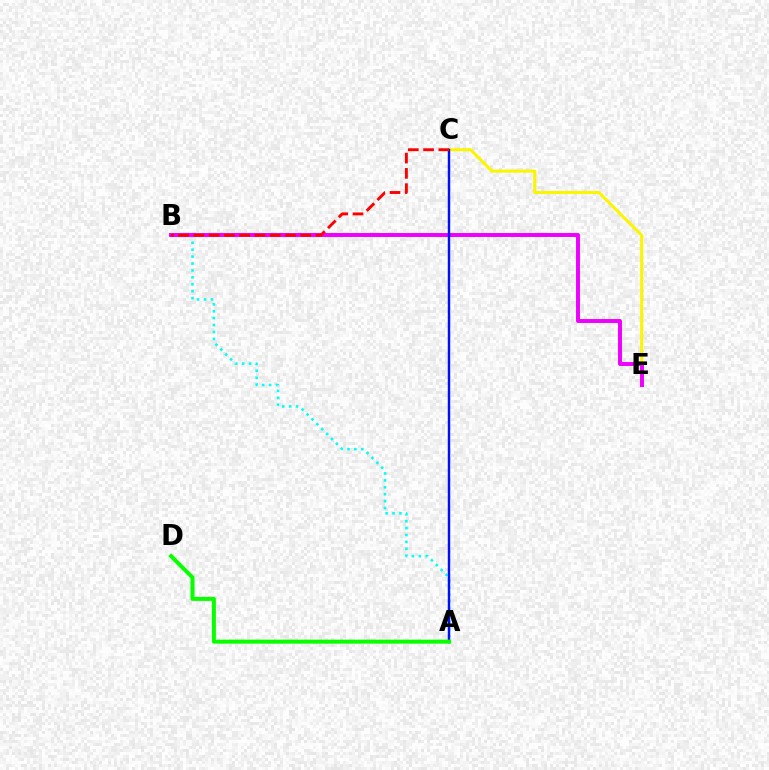{('C', 'E'): [{'color': '#fcf500', 'line_style': 'solid', 'thickness': 2.2}], ('A', 'B'): [{'color': '#00fff6', 'line_style': 'dotted', 'thickness': 1.88}], ('B', 'E'): [{'color': '#ee00ff', 'line_style': 'solid', 'thickness': 2.84}], ('A', 'C'): [{'color': '#0010ff', 'line_style': 'solid', 'thickness': 1.76}], ('A', 'D'): [{'color': '#08ff00', 'line_style': 'solid', 'thickness': 2.88}], ('B', 'C'): [{'color': '#ff0000', 'line_style': 'dashed', 'thickness': 2.07}]}